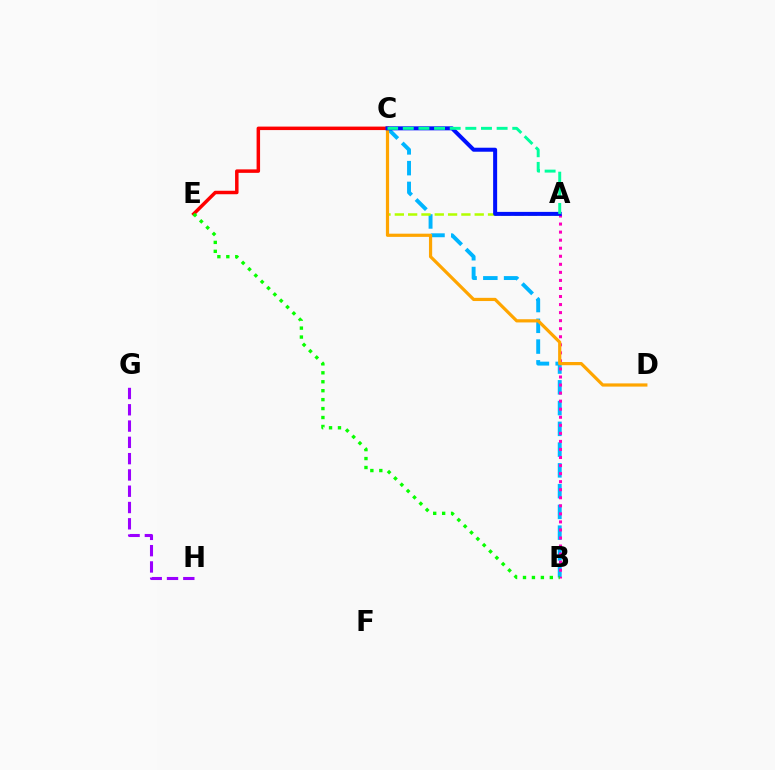{('B', 'C'): [{'color': '#00b5ff', 'line_style': 'dashed', 'thickness': 2.82}], ('A', 'B'): [{'color': '#ff00bd', 'line_style': 'dotted', 'thickness': 2.19}], ('A', 'C'): [{'color': '#b3ff00', 'line_style': 'dashed', 'thickness': 1.81}, {'color': '#0010ff', 'line_style': 'solid', 'thickness': 2.88}, {'color': '#00ff9d', 'line_style': 'dashed', 'thickness': 2.12}], ('G', 'H'): [{'color': '#9b00ff', 'line_style': 'dashed', 'thickness': 2.21}], ('C', 'E'): [{'color': '#ff0000', 'line_style': 'solid', 'thickness': 2.5}], ('C', 'D'): [{'color': '#ffa500', 'line_style': 'solid', 'thickness': 2.3}], ('B', 'E'): [{'color': '#08ff00', 'line_style': 'dotted', 'thickness': 2.43}]}